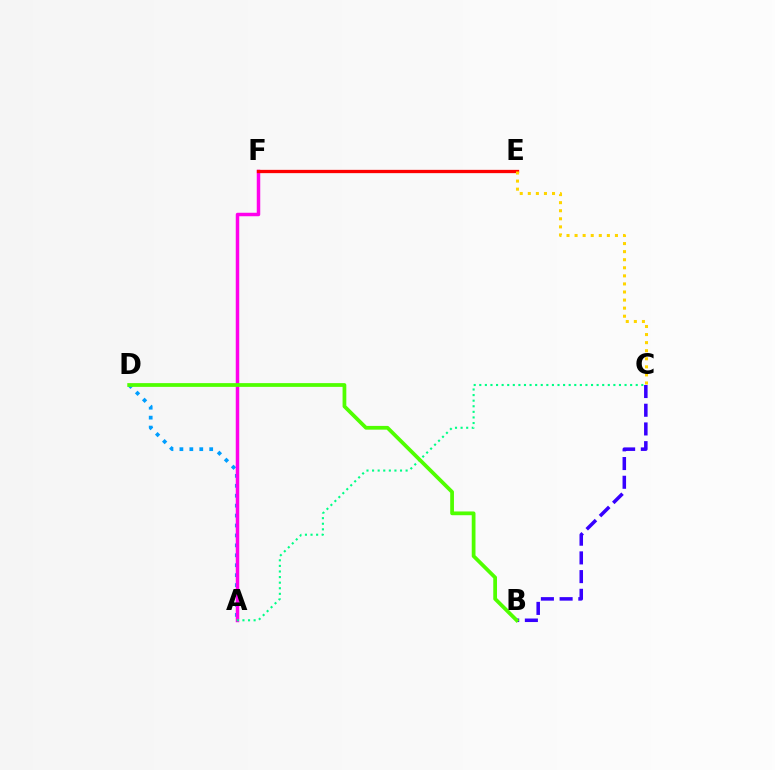{('A', 'D'): [{'color': '#009eff', 'line_style': 'dotted', 'thickness': 2.7}], ('A', 'F'): [{'color': '#ff00ed', 'line_style': 'solid', 'thickness': 2.51}], ('E', 'F'): [{'color': '#ff0000', 'line_style': 'solid', 'thickness': 2.37}], ('A', 'C'): [{'color': '#00ff86', 'line_style': 'dotted', 'thickness': 1.52}], ('B', 'C'): [{'color': '#3700ff', 'line_style': 'dashed', 'thickness': 2.54}], ('C', 'E'): [{'color': '#ffd500', 'line_style': 'dotted', 'thickness': 2.19}], ('B', 'D'): [{'color': '#4fff00', 'line_style': 'solid', 'thickness': 2.7}]}